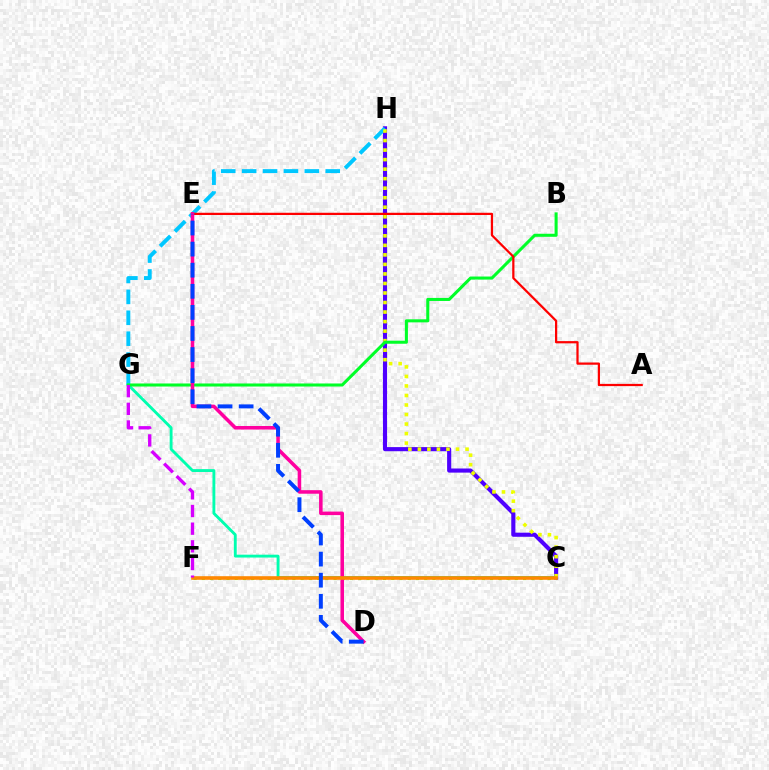{('C', 'F'): [{'color': '#66ff00', 'line_style': 'dotted', 'thickness': 2.24}, {'color': '#ff8800', 'line_style': 'solid', 'thickness': 2.6}], ('C', 'H'): [{'color': '#4f00ff', 'line_style': 'solid', 'thickness': 2.97}, {'color': '#eeff00', 'line_style': 'dotted', 'thickness': 2.59}], ('G', 'H'): [{'color': '#00c7ff', 'line_style': 'dashed', 'thickness': 2.84}], ('C', 'G'): [{'color': '#00ffaf', 'line_style': 'solid', 'thickness': 2.06}], ('B', 'G'): [{'color': '#00ff27', 'line_style': 'solid', 'thickness': 2.19}], ('A', 'E'): [{'color': '#ff0000', 'line_style': 'solid', 'thickness': 1.61}], ('D', 'E'): [{'color': '#ff00a0', 'line_style': 'solid', 'thickness': 2.55}, {'color': '#003fff', 'line_style': 'dashed', 'thickness': 2.87}], ('F', 'G'): [{'color': '#d600ff', 'line_style': 'dashed', 'thickness': 2.4}]}